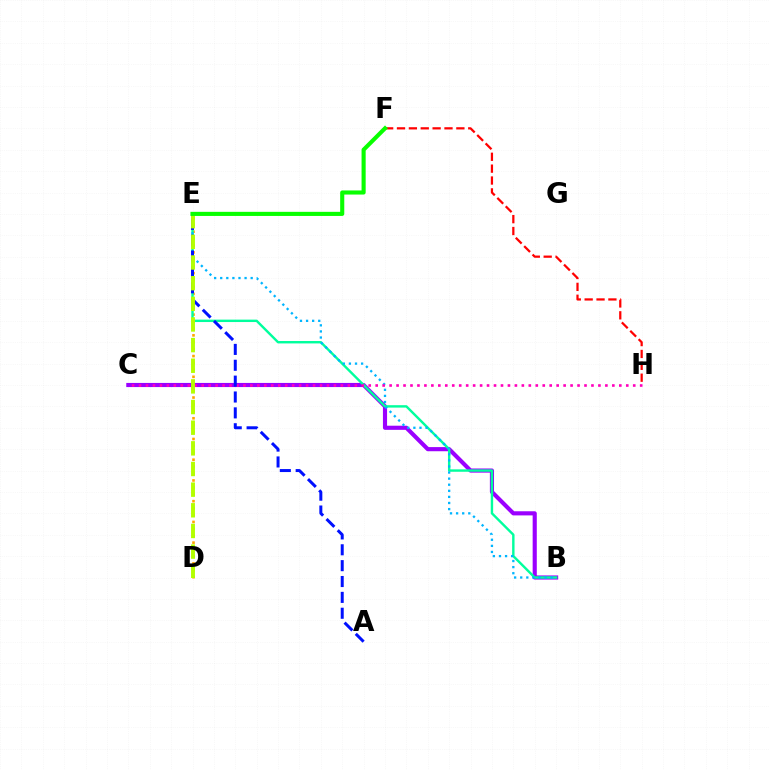{('D', 'E'): [{'color': '#ffa500', 'line_style': 'dotted', 'thickness': 1.88}, {'color': '#b3ff00', 'line_style': 'dashed', 'thickness': 2.81}], ('F', 'H'): [{'color': '#ff0000', 'line_style': 'dashed', 'thickness': 1.61}], ('B', 'C'): [{'color': '#9b00ff', 'line_style': 'solid', 'thickness': 2.98}], ('B', 'E'): [{'color': '#00ff9d', 'line_style': 'solid', 'thickness': 1.73}, {'color': '#00b5ff', 'line_style': 'dotted', 'thickness': 1.66}], ('C', 'H'): [{'color': '#ff00bd', 'line_style': 'dotted', 'thickness': 1.89}], ('A', 'E'): [{'color': '#0010ff', 'line_style': 'dashed', 'thickness': 2.16}], ('E', 'F'): [{'color': '#08ff00', 'line_style': 'solid', 'thickness': 2.95}]}